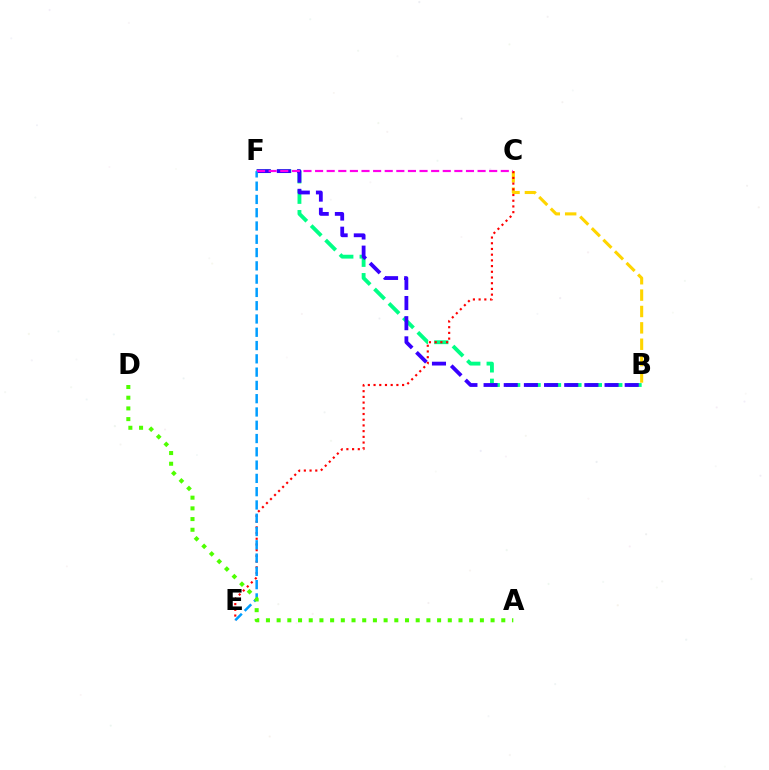{('B', 'F'): [{'color': '#00ff86', 'line_style': 'dashed', 'thickness': 2.77}, {'color': '#3700ff', 'line_style': 'dashed', 'thickness': 2.74}], ('B', 'C'): [{'color': '#ffd500', 'line_style': 'dashed', 'thickness': 2.22}], ('C', 'E'): [{'color': '#ff0000', 'line_style': 'dotted', 'thickness': 1.55}], ('E', 'F'): [{'color': '#009eff', 'line_style': 'dashed', 'thickness': 1.8}], ('C', 'F'): [{'color': '#ff00ed', 'line_style': 'dashed', 'thickness': 1.58}], ('A', 'D'): [{'color': '#4fff00', 'line_style': 'dotted', 'thickness': 2.91}]}